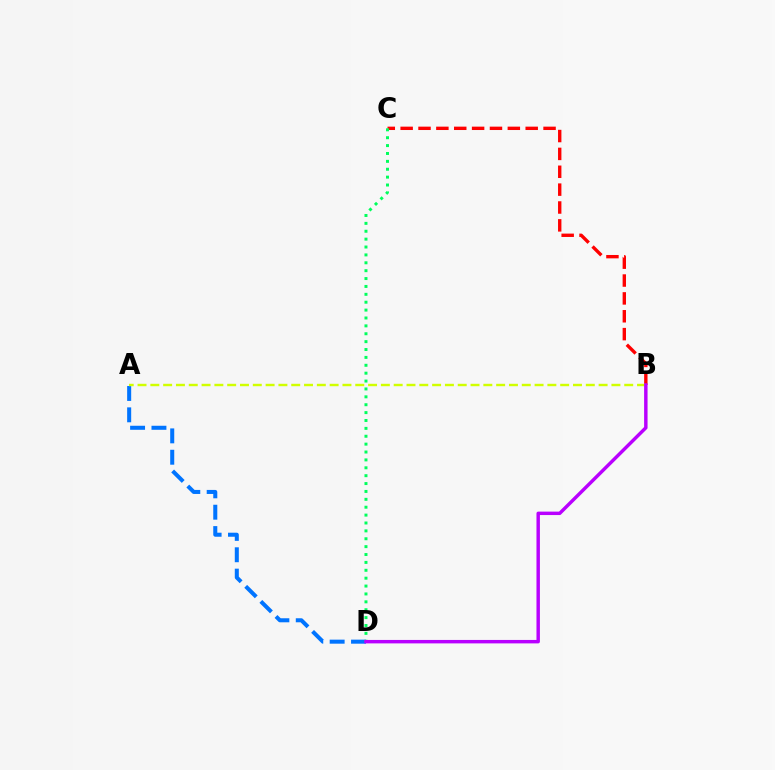{('B', 'C'): [{'color': '#ff0000', 'line_style': 'dashed', 'thickness': 2.43}], ('A', 'D'): [{'color': '#0074ff', 'line_style': 'dashed', 'thickness': 2.9}], ('A', 'B'): [{'color': '#d1ff00', 'line_style': 'dashed', 'thickness': 1.74}], ('C', 'D'): [{'color': '#00ff5c', 'line_style': 'dotted', 'thickness': 2.14}], ('B', 'D'): [{'color': '#b900ff', 'line_style': 'solid', 'thickness': 2.48}]}